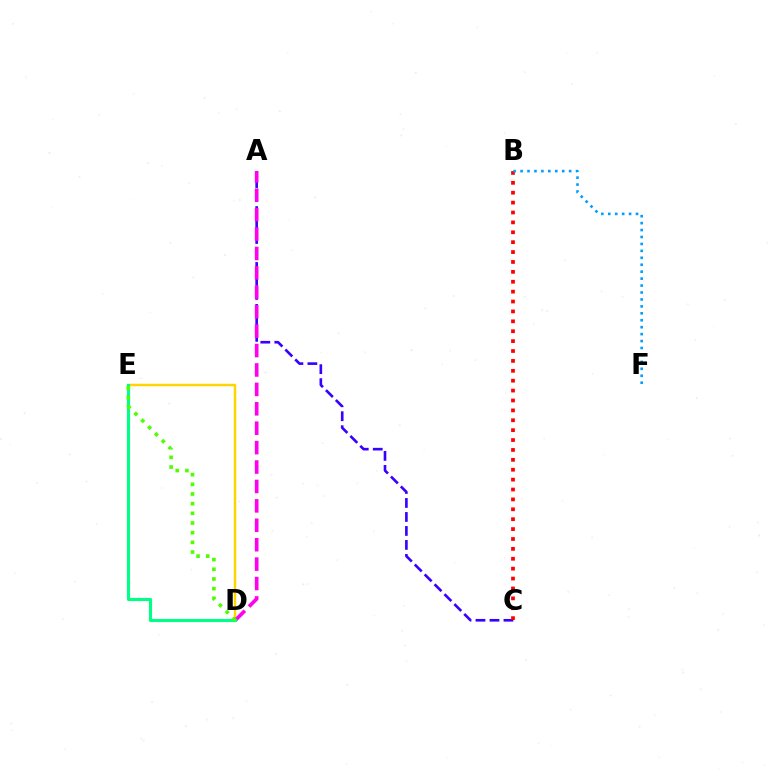{('A', 'C'): [{'color': '#3700ff', 'line_style': 'dashed', 'thickness': 1.9}], ('D', 'E'): [{'color': '#ffd500', 'line_style': 'solid', 'thickness': 1.77}, {'color': '#00ff86', 'line_style': 'solid', 'thickness': 2.23}, {'color': '#4fff00', 'line_style': 'dotted', 'thickness': 2.63}], ('A', 'D'): [{'color': '#ff00ed', 'line_style': 'dashed', 'thickness': 2.64}], ('B', 'C'): [{'color': '#ff0000', 'line_style': 'dotted', 'thickness': 2.69}], ('B', 'F'): [{'color': '#009eff', 'line_style': 'dotted', 'thickness': 1.88}]}